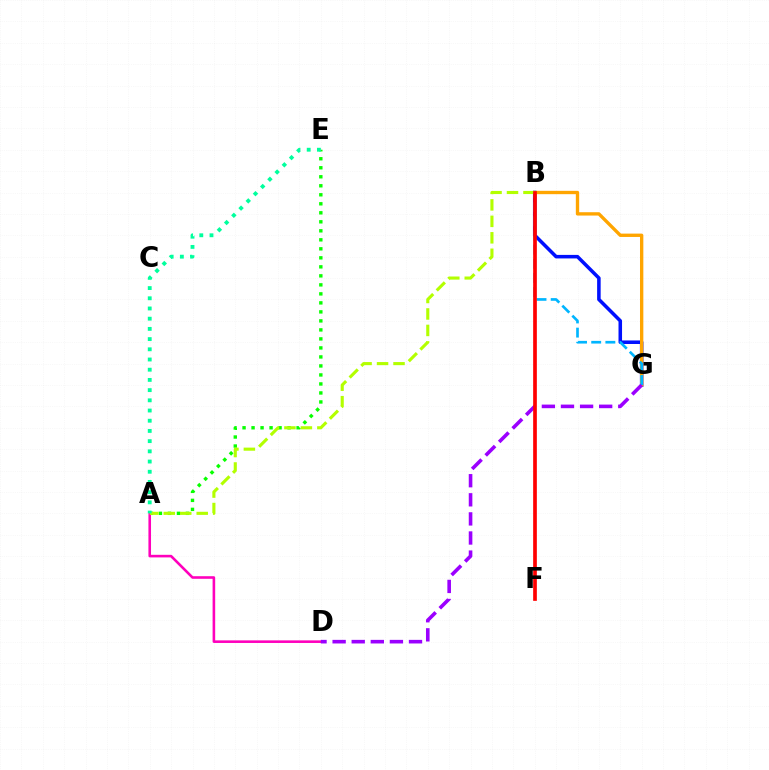{('A', 'E'): [{'color': '#08ff00', 'line_style': 'dotted', 'thickness': 2.45}, {'color': '#00ff9d', 'line_style': 'dotted', 'thickness': 2.77}], ('B', 'G'): [{'color': '#0010ff', 'line_style': 'solid', 'thickness': 2.55}, {'color': '#ffa500', 'line_style': 'solid', 'thickness': 2.41}, {'color': '#00b5ff', 'line_style': 'dashed', 'thickness': 1.92}], ('A', 'D'): [{'color': '#ff00bd', 'line_style': 'solid', 'thickness': 1.87}], ('A', 'B'): [{'color': '#b3ff00', 'line_style': 'dashed', 'thickness': 2.24}], ('D', 'G'): [{'color': '#9b00ff', 'line_style': 'dashed', 'thickness': 2.59}], ('B', 'F'): [{'color': '#ff0000', 'line_style': 'solid', 'thickness': 2.65}]}